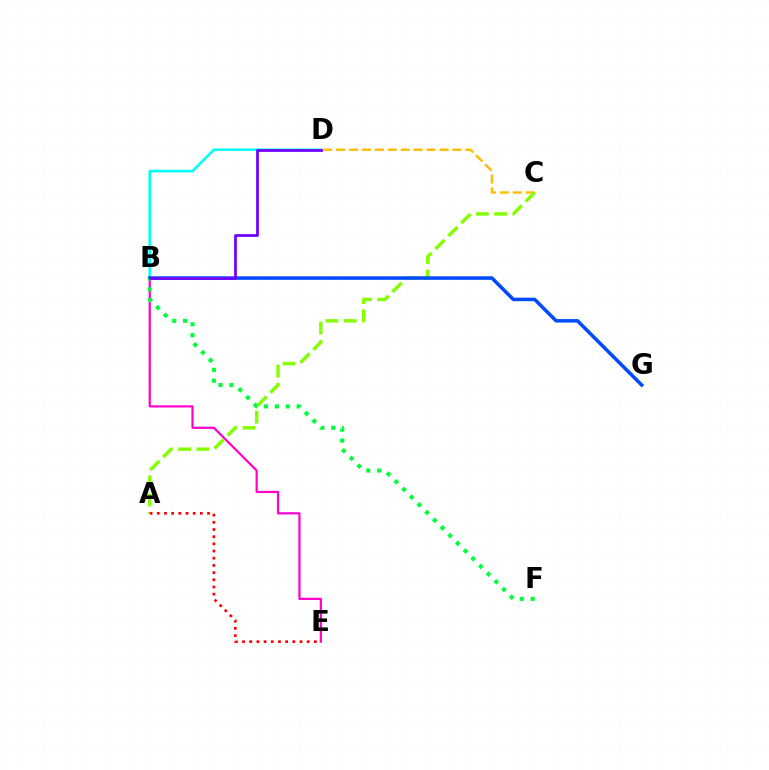{('C', 'D'): [{'color': '#ffbd00', 'line_style': 'dashed', 'thickness': 1.76}], ('B', 'E'): [{'color': '#ff00cf', 'line_style': 'solid', 'thickness': 1.59}], ('A', 'C'): [{'color': '#84ff00', 'line_style': 'dashed', 'thickness': 2.49}], ('B', 'D'): [{'color': '#00fff6', 'line_style': 'solid', 'thickness': 1.85}, {'color': '#7200ff', 'line_style': 'solid', 'thickness': 1.99}], ('B', 'G'): [{'color': '#004bff', 'line_style': 'solid', 'thickness': 2.54}], ('B', 'F'): [{'color': '#00ff39', 'line_style': 'dotted', 'thickness': 2.96}], ('A', 'E'): [{'color': '#ff0000', 'line_style': 'dotted', 'thickness': 1.95}]}